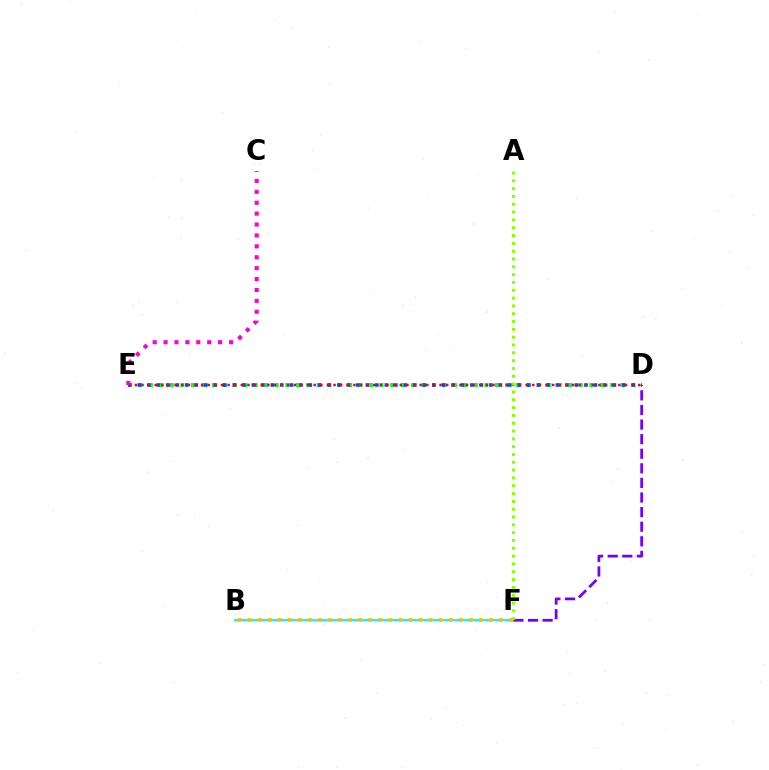{('B', 'F'): [{'color': '#00fff6', 'line_style': 'solid', 'thickness': 1.51}, {'color': '#ffbd00', 'line_style': 'dotted', 'thickness': 2.73}], ('D', 'E'): [{'color': '#00ff39', 'line_style': 'dotted', 'thickness': 2.85}, {'color': '#004bff', 'line_style': 'dotted', 'thickness': 2.58}, {'color': '#ff0000', 'line_style': 'dotted', 'thickness': 1.8}], ('D', 'F'): [{'color': '#7200ff', 'line_style': 'dashed', 'thickness': 1.98}], ('A', 'F'): [{'color': '#84ff00', 'line_style': 'dotted', 'thickness': 2.12}], ('C', 'E'): [{'color': '#ff00cf', 'line_style': 'dotted', 'thickness': 2.96}]}